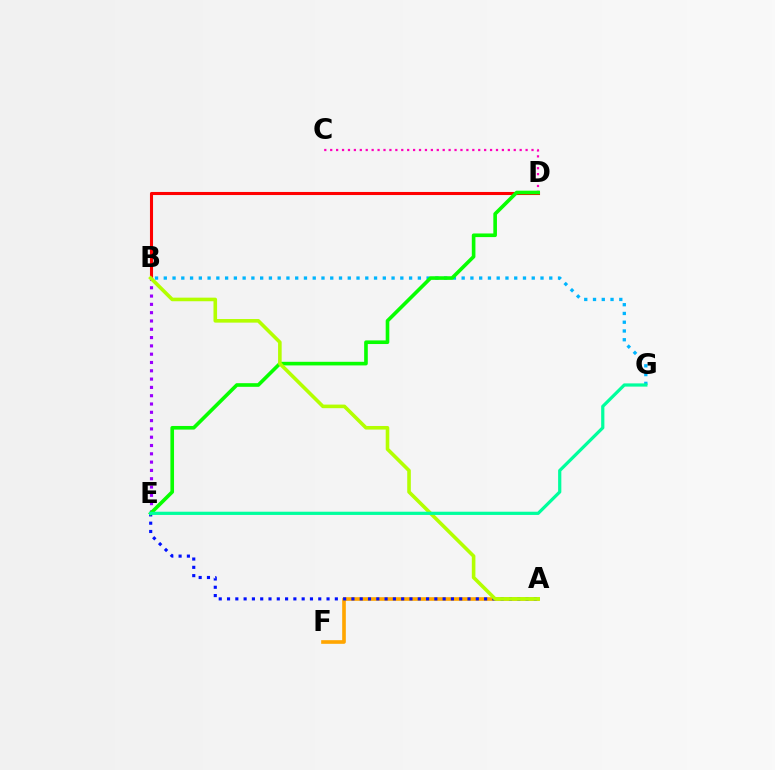{('B', 'D'): [{'color': '#ff0000', 'line_style': 'solid', 'thickness': 2.22}], ('A', 'F'): [{'color': '#ffa500', 'line_style': 'solid', 'thickness': 2.62}], ('C', 'D'): [{'color': '#ff00bd', 'line_style': 'dotted', 'thickness': 1.61}], ('B', 'E'): [{'color': '#9b00ff', 'line_style': 'dotted', 'thickness': 2.26}], ('B', 'G'): [{'color': '#00b5ff', 'line_style': 'dotted', 'thickness': 2.38}], ('A', 'E'): [{'color': '#0010ff', 'line_style': 'dotted', 'thickness': 2.25}], ('D', 'E'): [{'color': '#08ff00', 'line_style': 'solid', 'thickness': 2.61}], ('A', 'B'): [{'color': '#b3ff00', 'line_style': 'solid', 'thickness': 2.59}], ('E', 'G'): [{'color': '#00ff9d', 'line_style': 'solid', 'thickness': 2.32}]}